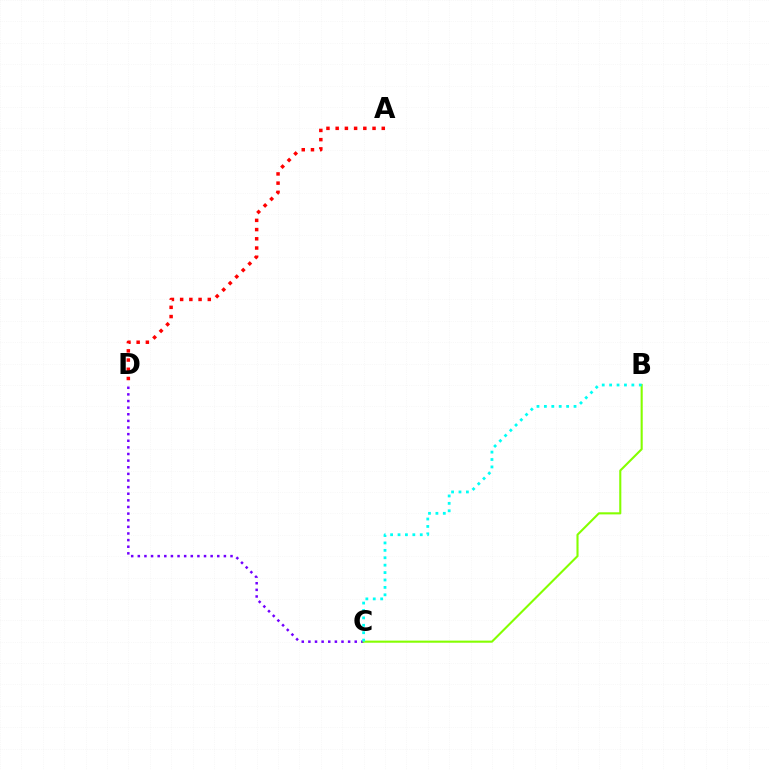{('C', 'D'): [{'color': '#7200ff', 'line_style': 'dotted', 'thickness': 1.8}], ('B', 'C'): [{'color': '#84ff00', 'line_style': 'solid', 'thickness': 1.51}, {'color': '#00fff6', 'line_style': 'dotted', 'thickness': 2.01}], ('A', 'D'): [{'color': '#ff0000', 'line_style': 'dotted', 'thickness': 2.5}]}